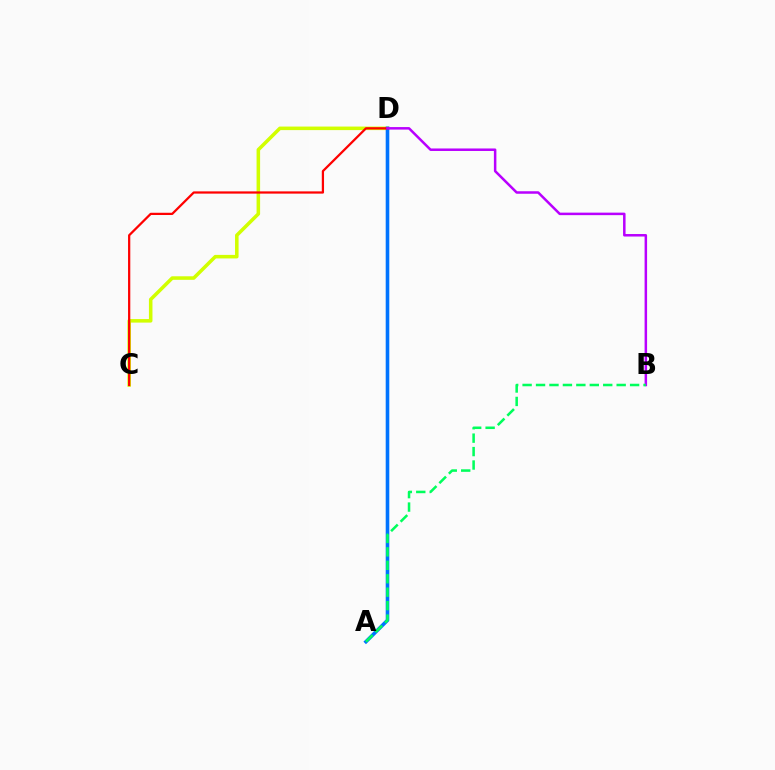{('C', 'D'): [{'color': '#d1ff00', 'line_style': 'solid', 'thickness': 2.55}, {'color': '#ff0000', 'line_style': 'solid', 'thickness': 1.62}], ('A', 'D'): [{'color': '#0074ff', 'line_style': 'solid', 'thickness': 2.59}], ('B', 'D'): [{'color': '#b900ff', 'line_style': 'solid', 'thickness': 1.8}], ('A', 'B'): [{'color': '#00ff5c', 'line_style': 'dashed', 'thickness': 1.83}]}